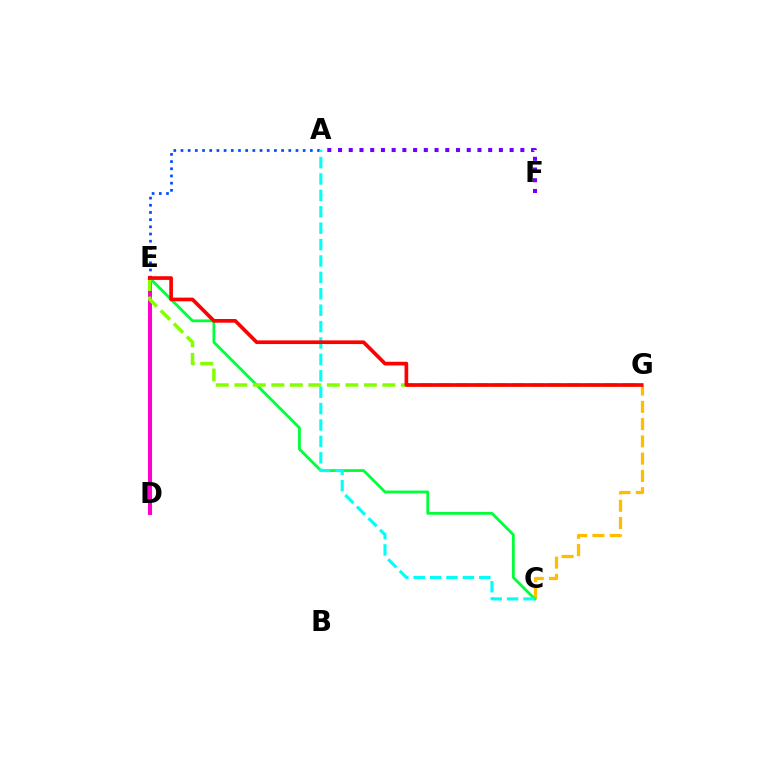{('C', 'G'): [{'color': '#ffbd00', 'line_style': 'dashed', 'thickness': 2.35}], ('A', 'E'): [{'color': '#004bff', 'line_style': 'dotted', 'thickness': 1.95}], ('D', 'E'): [{'color': '#ff00cf', 'line_style': 'solid', 'thickness': 2.91}], ('C', 'E'): [{'color': '#00ff39', 'line_style': 'solid', 'thickness': 2.01}], ('E', 'G'): [{'color': '#84ff00', 'line_style': 'dashed', 'thickness': 2.51}, {'color': '#ff0000', 'line_style': 'solid', 'thickness': 2.65}], ('A', 'F'): [{'color': '#7200ff', 'line_style': 'dotted', 'thickness': 2.91}], ('A', 'C'): [{'color': '#00fff6', 'line_style': 'dashed', 'thickness': 2.23}]}